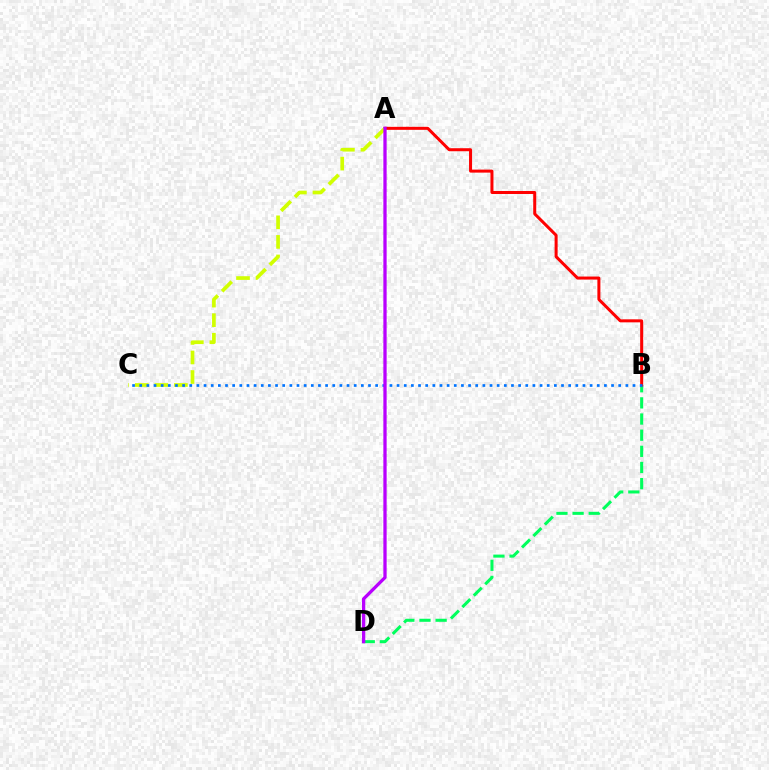{('B', 'D'): [{'color': '#00ff5c', 'line_style': 'dashed', 'thickness': 2.19}], ('A', 'B'): [{'color': '#ff0000', 'line_style': 'solid', 'thickness': 2.17}], ('A', 'C'): [{'color': '#d1ff00', 'line_style': 'dashed', 'thickness': 2.66}], ('B', 'C'): [{'color': '#0074ff', 'line_style': 'dotted', 'thickness': 1.94}], ('A', 'D'): [{'color': '#b900ff', 'line_style': 'solid', 'thickness': 2.36}]}